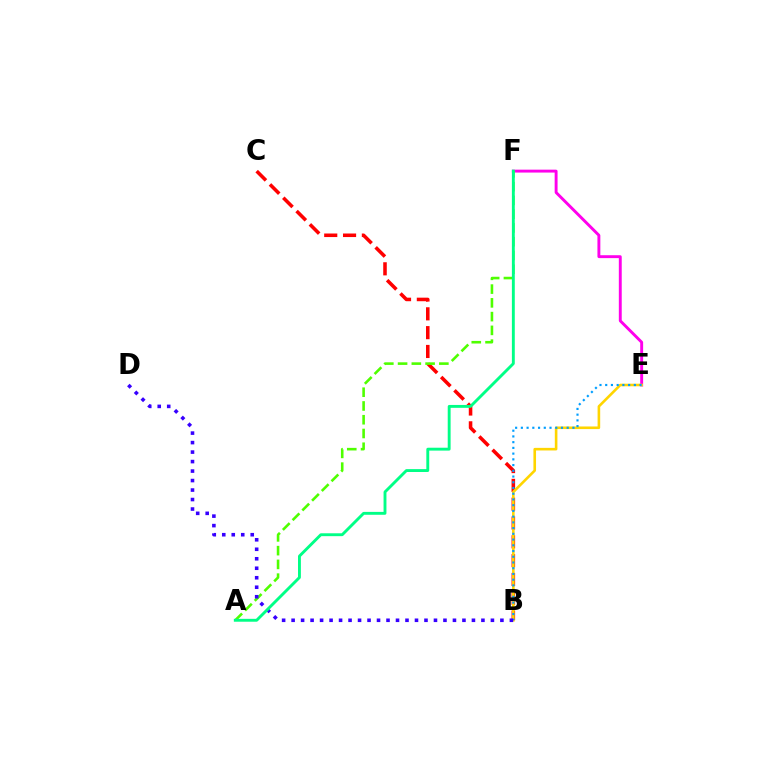{('B', 'C'): [{'color': '#ff0000', 'line_style': 'dashed', 'thickness': 2.56}], ('E', 'F'): [{'color': '#ff00ed', 'line_style': 'solid', 'thickness': 2.09}], ('B', 'E'): [{'color': '#ffd500', 'line_style': 'solid', 'thickness': 1.88}, {'color': '#009eff', 'line_style': 'dotted', 'thickness': 1.56}], ('A', 'F'): [{'color': '#4fff00', 'line_style': 'dashed', 'thickness': 1.87}, {'color': '#00ff86', 'line_style': 'solid', 'thickness': 2.08}], ('B', 'D'): [{'color': '#3700ff', 'line_style': 'dotted', 'thickness': 2.58}]}